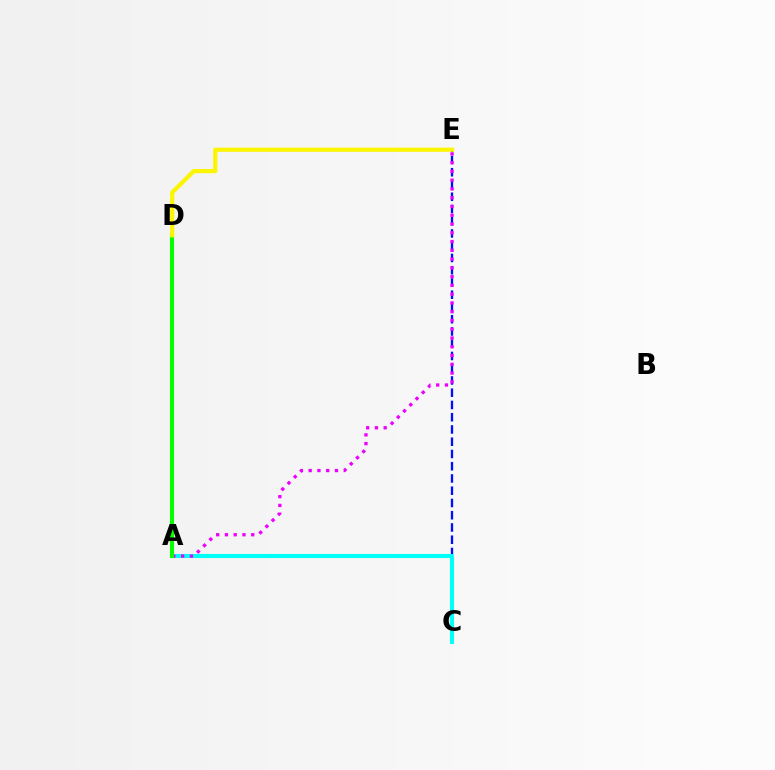{('A', 'D'): [{'color': '#ff0000', 'line_style': 'solid', 'thickness': 1.57}, {'color': '#08ff00', 'line_style': 'solid', 'thickness': 2.93}], ('C', 'E'): [{'color': '#0010ff', 'line_style': 'dashed', 'thickness': 1.66}], ('A', 'C'): [{'color': '#00fff6', 'line_style': 'solid', 'thickness': 2.94}], ('A', 'E'): [{'color': '#ee00ff', 'line_style': 'dotted', 'thickness': 2.38}], ('D', 'E'): [{'color': '#fcf500', 'line_style': 'solid', 'thickness': 2.99}]}